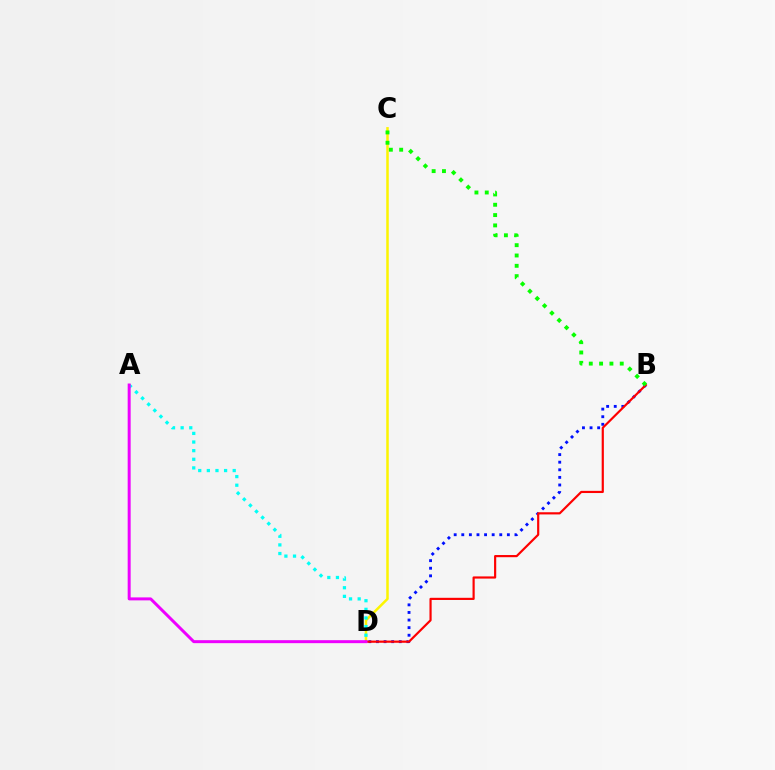{('B', 'D'): [{'color': '#0010ff', 'line_style': 'dotted', 'thickness': 2.06}, {'color': '#ff0000', 'line_style': 'solid', 'thickness': 1.57}], ('C', 'D'): [{'color': '#fcf500', 'line_style': 'solid', 'thickness': 1.8}], ('B', 'C'): [{'color': '#08ff00', 'line_style': 'dotted', 'thickness': 2.8}], ('A', 'D'): [{'color': '#00fff6', 'line_style': 'dotted', 'thickness': 2.34}, {'color': '#ee00ff', 'line_style': 'solid', 'thickness': 2.15}]}